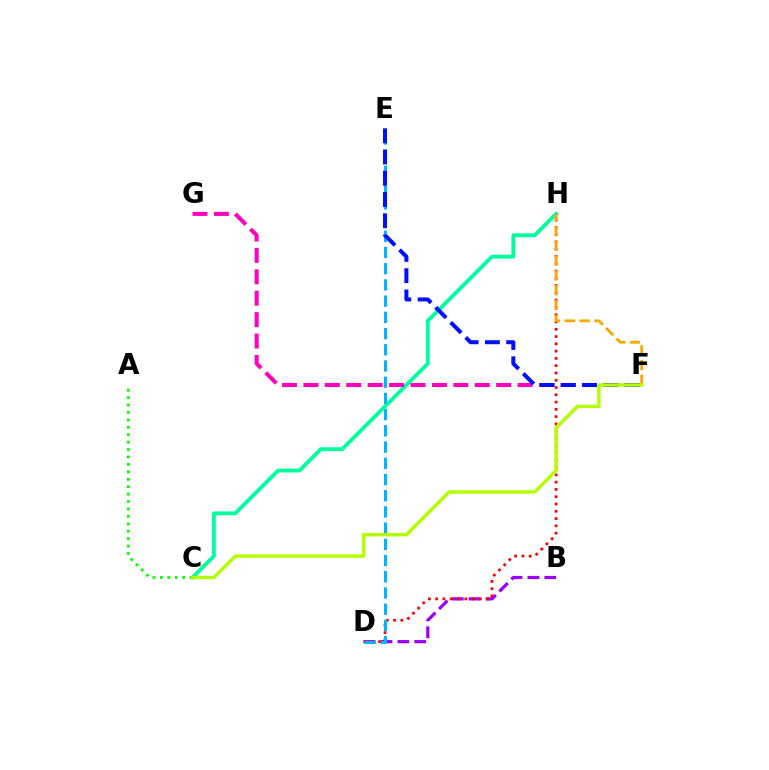{('C', 'H'): [{'color': '#00ff9d', 'line_style': 'solid', 'thickness': 2.78}], ('F', 'G'): [{'color': '#ff00bd', 'line_style': 'dashed', 'thickness': 2.91}], ('B', 'D'): [{'color': '#9b00ff', 'line_style': 'dashed', 'thickness': 2.3}], ('D', 'H'): [{'color': '#ff0000', 'line_style': 'dotted', 'thickness': 1.98}], ('F', 'H'): [{'color': '#ffa500', 'line_style': 'dashed', 'thickness': 2.01}], ('D', 'E'): [{'color': '#00b5ff', 'line_style': 'dashed', 'thickness': 2.2}], ('A', 'C'): [{'color': '#08ff00', 'line_style': 'dotted', 'thickness': 2.02}], ('E', 'F'): [{'color': '#0010ff', 'line_style': 'dashed', 'thickness': 2.89}], ('C', 'F'): [{'color': '#b3ff00', 'line_style': 'solid', 'thickness': 2.46}]}